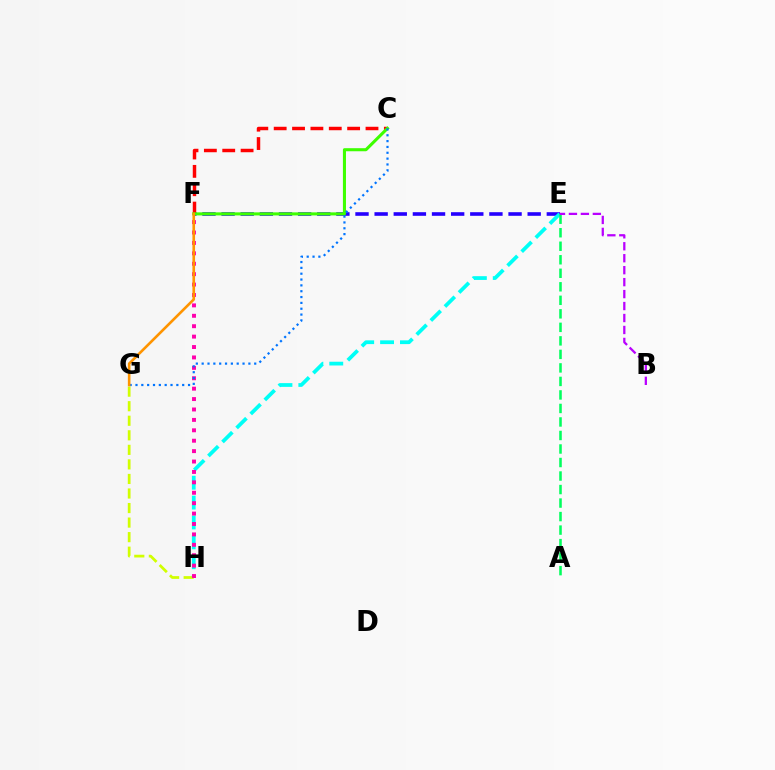{('E', 'F'): [{'color': '#2500ff', 'line_style': 'dashed', 'thickness': 2.6}], ('G', 'H'): [{'color': '#d1ff00', 'line_style': 'dashed', 'thickness': 1.98}], ('E', 'H'): [{'color': '#00fff6', 'line_style': 'dashed', 'thickness': 2.7}], ('C', 'F'): [{'color': '#ff0000', 'line_style': 'dashed', 'thickness': 2.49}, {'color': '#3dff00', 'line_style': 'solid', 'thickness': 2.2}], ('F', 'H'): [{'color': '#ff00ac', 'line_style': 'dotted', 'thickness': 2.83}], ('A', 'E'): [{'color': '#00ff5c', 'line_style': 'dashed', 'thickness': 1.84}], ('C', 'G'): [{'color': '#0074ff', 'line_style': 'dotted', 'thickness': 1.59}], ('F', 'G'): [{'color': '#ff9400', 'line_style': 'solid', 'thickness': 1.89}], ('B', 'E'): [{'color': '#b900ff', 'line_style': 'dashed', 'thickness': 1.62}]}